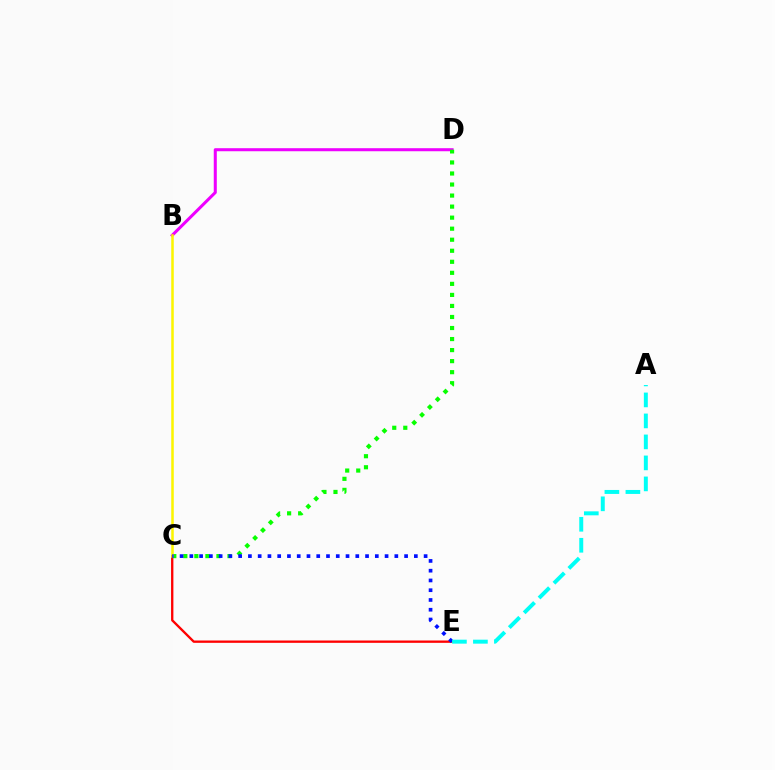{('B', 'D'): [{'color': '#ee00ff', 'line_style': 'solid', 'thickness': 2.19}], ('C', 'E'): [{'color': '#ff0000', 'line_style': 'solid', 'thickness': 1.68}, {'color': '#0010ff', 'line_style': 'dotted', 'thickness': 2.65}], ('C', 'D'): [{'color': '#08ff00', 'line_style': 'dotted', 'thickness': 3.0}], ('B', 'C'): [{'color': '#fcf500', 'line_style': 'solid', 'thickness': 1.82}], ('A', 'E'): [{'color': '#00fff6', 'line_style': 'dashed', 'thickness': 2.85}]}